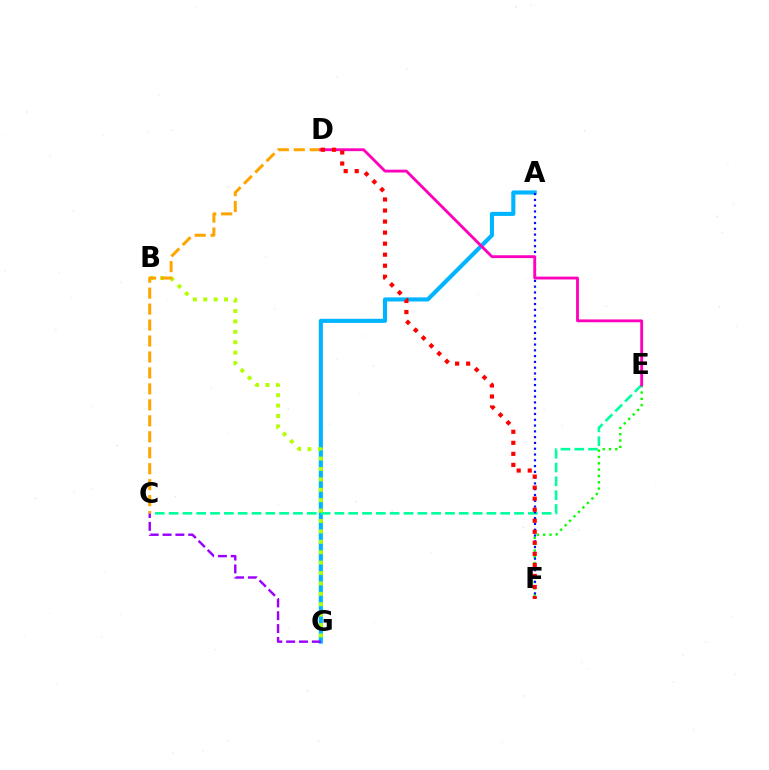{('A', 'G'): [{'color': '#00b5ff', 'line_style': 'solid', 'thickness': 2.94}], ('E', 'F'): [{'color': '#08ff00', 'line_style': 'dotted', 'thickness': 1.72}], ('C', 'E'): [{'color': '#00ff9d', 'line_style': 'dashed', 'thickness': 1.88}], ('C', 'G'): [{'color': '#9b00ff', 'line_style': 'dashed', 'thickness': 1.74}], ('A', 'F'): [{'color': '#0010ff', 'line_style': 'dotted', 'thickness': 1.57}], ('B', 'G'): [{'color': '#b3ff00', 'line_style': 'dotted', 'thickness': 2.83}], ('C', 'D'): [{'color': '#ffa500', 'line_style': 'dashed', 'thickness': 2.17}], ('D', 'E'): [{'color': '#ff00bd', 'line_style': 'solid', 'thickness': 2.04}], ('D', 'F'): [{'color': '#ff0000', 'line_style': 'dotted', 'thickness': 3.0}]}